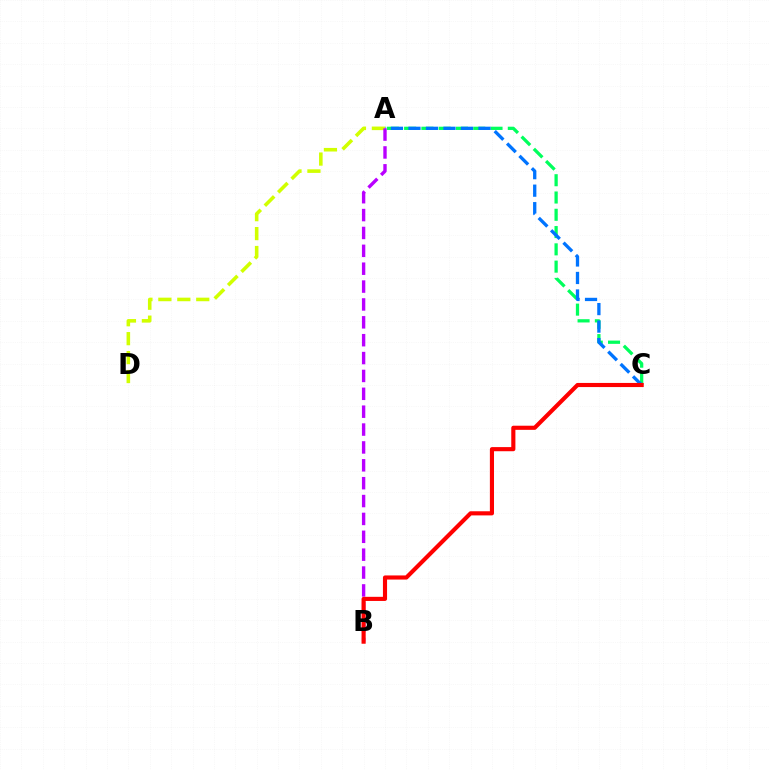{('A', 'C'): [{'color': '#00ff5c', 'line_style': 'dashed', 'thickness': 2.35}, {'color': '#0074ff', 'line_style': 'dashed', 'thickness': 2.38}], ('A', 'D'): [{'color': '#d1ff00', 'line_style': 'dashed', 'thickness': 2.57}], ('A', 'B'): [{'color': '#b900ff', 'line_style': 'dashed', 'thickness': 2.43}], ('B', 'C'): [{'color': '#ff0000', 'line_style': 'solid', 'thickness': 2.97}]}